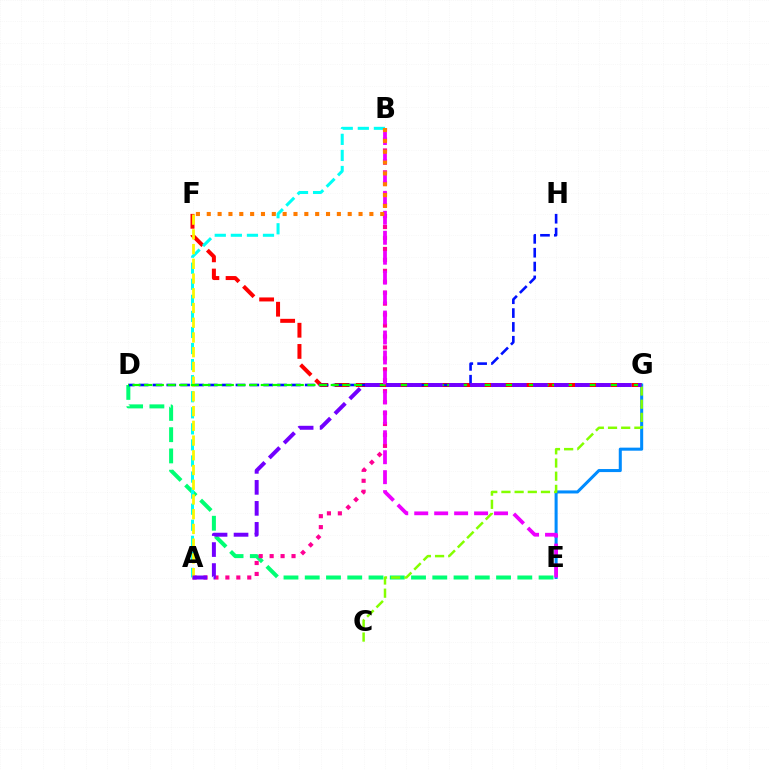{('F', 'G'): [{'color': '#ff0000', 'line_style': 'dashed', 'thickness': 2.88}], ('D', 'E'): [{'color': '#00ff74', 'line_style': 'dashed', 'thickness': 2.89}], ('A', 'B'): [{'color': '#00fff6', 'line_style': 'dashed', 'thickness': 2.18}, {'color': '#ff0094', 'line_style': 'dotted', 'thickness': 2.97}], ('E', 'G'): [{'color': '#008cff', 'line_style': 'solid', 'thickness': 2.19}], ('D', 'H'): [{'color': '#0010ff', 'line_style': 'dashed', 'thickness': 1.88}], ('A', 'F'): [{'color': '#fcf500', 'line_style': 'dashed', 'thickness': 2.0}], ('D', 'G'): [{'color': '#08ff00', 'line_style': 'dashed', 'thickness': 1.58}], ('C', 'G'): [{'color': '#84ff00', 'line_style': 'dashed', 'thickness': 1.79}], ('B', 'E'): [{'color': '#ee00ff', 'line_style': 'dashed', 'thickness': 2.71}], ('B', 'F'): [{'color': '#ff7c00', 'line_style': 'dotted', 'thickness': 2.95}], ('A', 'G'): [{'color': '#7200ff', 'line_style': 'dashed', 'thickness': 2.85}]}